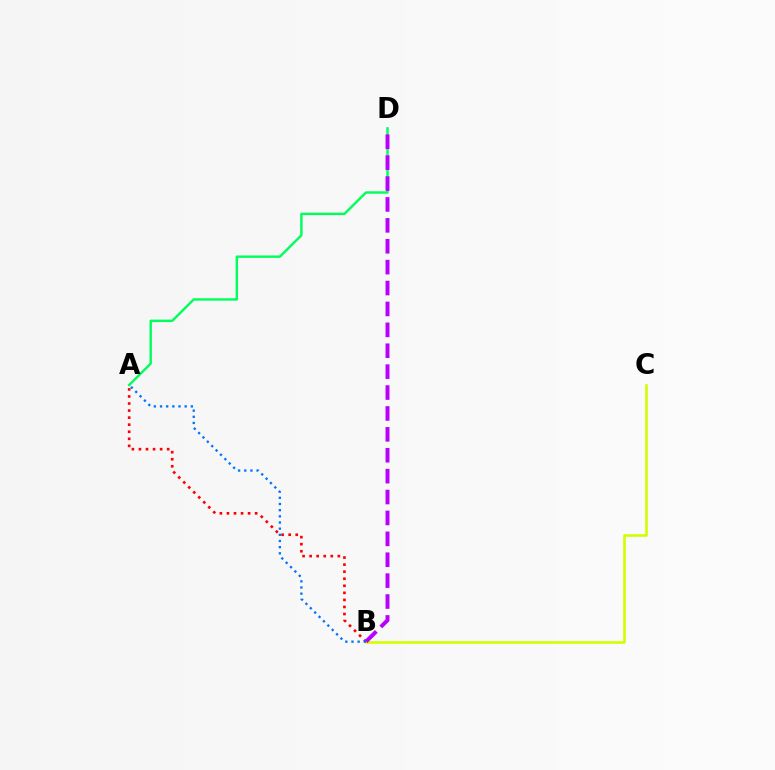{('A', 'D'): [{'color': '#00ff5c', 'line_style': 'solid', 'thickness': 1.74}], ('A', 'B'): [{'color': '#ff0000', 'line_style': 'dotted', 'thickness': 1.92}, {'color': '#0074ff', 'line_style': 'dotted', 'thickness': 1.67}], ('B', 'C'): [{'color': '#d1ff00', 'line_style': 'solid', 'thickness': 1.88}], ('B', 'D'): [{'color': '#b900ff', 'line_style': 'dashed', 'thickness': 2.84}]}